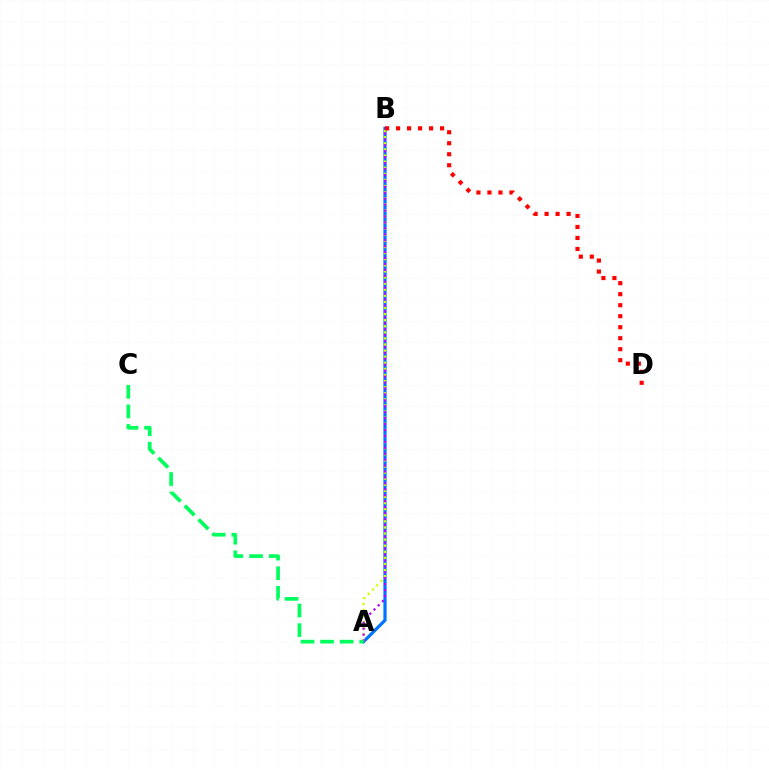{('A', 'B'): [{'color': '#0074ff', 'line_style': 'solid', 'thickness': 2.3}, {'color': '#d1ff00', 'line_style': 'dotted', 'thickness': 1.66}, {'color': '#b900ff', 'line_style': 'dotted', 'thickness': 1.61}], ('A', 'C'): [{'color': '#00ff5c', 'line_style': 'dashed', 'thickness': 2.66}], ('B', 'D'): [{'color': '#ff0000', 'line_style': 'dotted', 'thickness': 2.99}]}